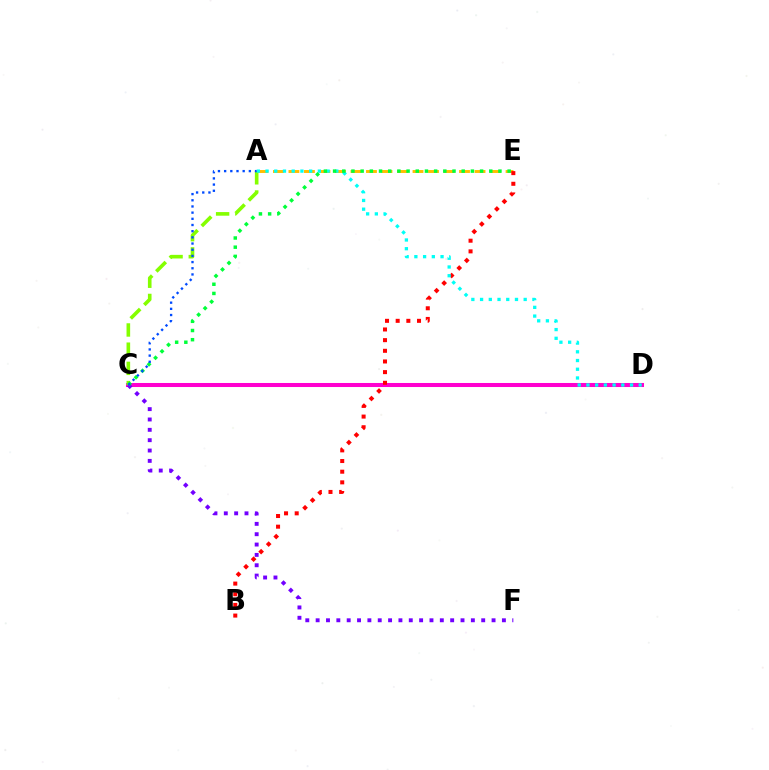{('C', 'D'): [{'color': '#ff00cf', 'line_style': 'solid', 'thickness': 2.91}], ('A', 'E'): [{'color': '#ffbd00', 'line_style': 'dashed', 'thickness': 2.11}], ('B', 'E'): [{'color': '#ff0000', 'line_style': 'dotted', 'thickness': 2.9}], ('C', 'F'): [{'color': '#7200ff', 'line_style': 'dotted', 'thickness': 2.81}], ('A', 'C'): [{'color': '#84ff00', 'line_style': 'dashed', 'thickness': 2.61}, {'color': '#004bff', 'line_style': 'dotted', 'thickness': 1.68}], ('A', 'D'): [{'color': '#00fff6', 'line_style': 'dotted', 'thickness': 2.37}], ('C', 'E'): [{'color': '#00ff39', 'line_style': 'dotted', 'thickness': 2.5}]}